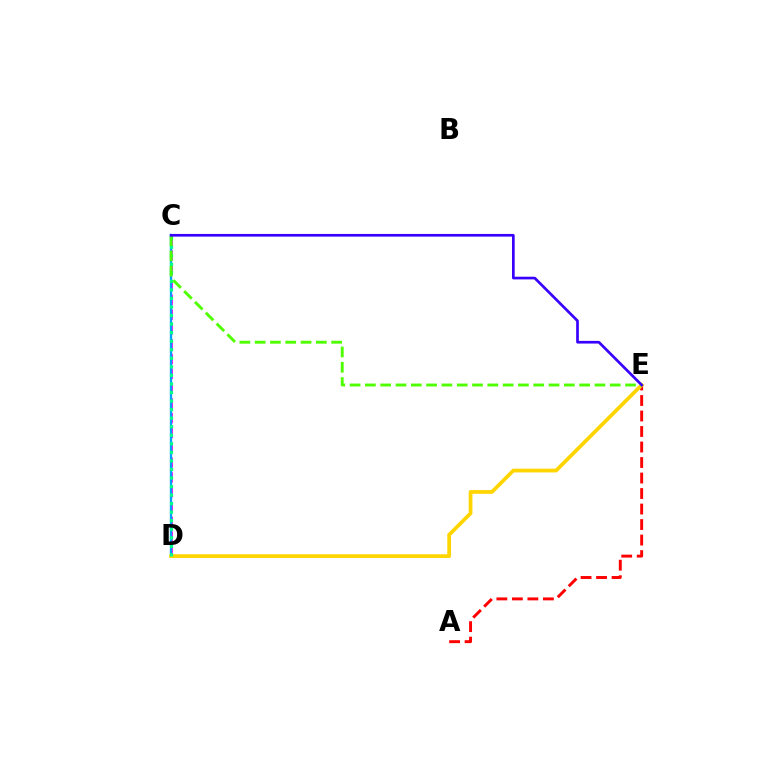{('A', 'E'): [{'color': '#ff0000', 'line_style': 'dashed', 'thickness': 2.11}], ('C', 'D'): [{'color': '#ff00ed', 'line_style': 'dashed', 'thickness': 2.01}, {'color': '#009eff', 'line_style': 'solid', 'thickness': 1.65}, {'color': '#00ff86', 'line_style': 'dotted', 'thickness': 2.32}], ('D', 'E'): [{'color': '#ffd500', 'line_style': 'solid', 'thickness': 2.7}], ('C', 'E'): [{'color': '#4fff00', 'line_style': 'dashed', 'thickness': 2.08}, {'color': '#3700ff', 'line_style': 'solid', 'thickness': 1.93}]}